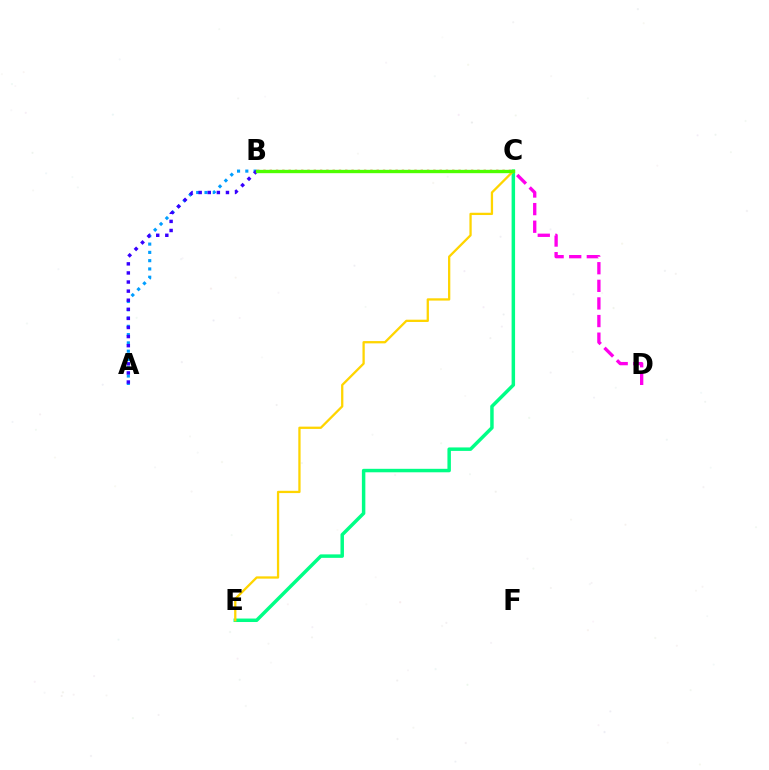{('A', 'B'): [{'color': '#009eff', 'line_style': 'dotted', 'thickness': 2.25}, {'color': '#3700ff', 'line_style': 'dotted', 'thickness': 2.47}], ('B', 'C'): [{'color': '#ff0000', 'line_style': 'dotted', 'thickness': 1.71}, {'color': '#4fff00', 'line_style': 'solid', 'thickness': 2.41}], ('C', 'D'): [{'color': '#ff00ed', 'line_style': 'dashed', 'thickness': 2.39}], ('C', 'E'): [{'color': '#00ff86', 'line_style': 'solid', 'thickness': 2.5}, {'color': '#ffd500', 'line_style': 'solid', 'thickness': 1.65}]}